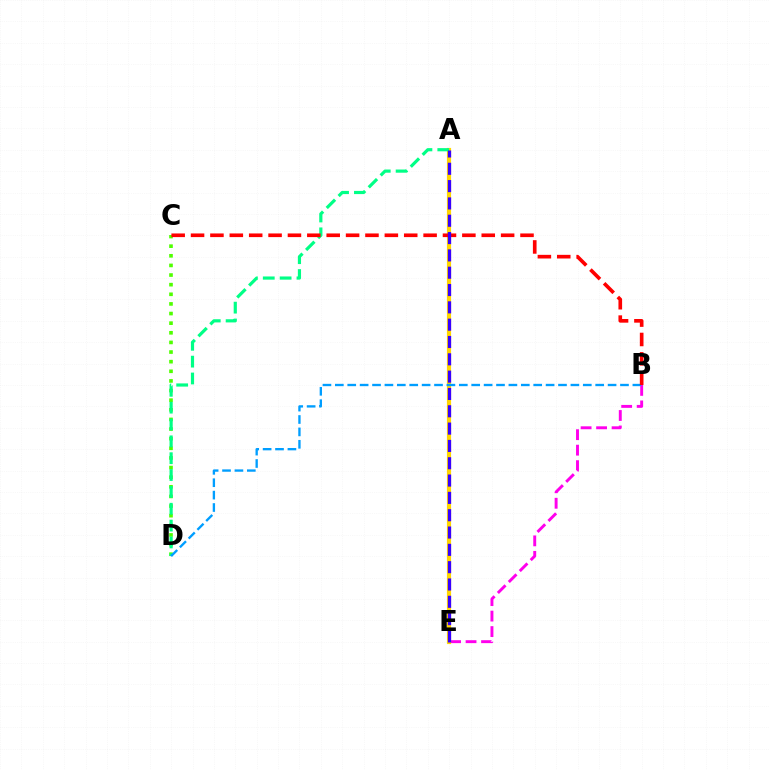{('B', 'E'): [{'color': '#ff00ed', 'line_style': 'dashed', 'thickness': 2.1}], ('C', 'D'): [{'color': '#4fff00', 'line_style': 'dotted', 'thickness': 2.62}], ('A', 'E'): [{'color': '#ffd500', 'line_style': 'solid', 'thickness': 3.0}, {'color': '#3700ff', 'line_style': 'dashed', 'thickness': 2.35}], ('A', 'D'): [{'color': '#00ff86', 'line_style': 'dashed', 'thickness': 2.29}], ('B', 'D'): [{'color': '#009eff', 'line_style': 'dashed', 'thickness': 1.68}], ('B', 'C'): [{'color': '#ff0000', 'line_style': 'dashed', 'thickness': 2.63}]}